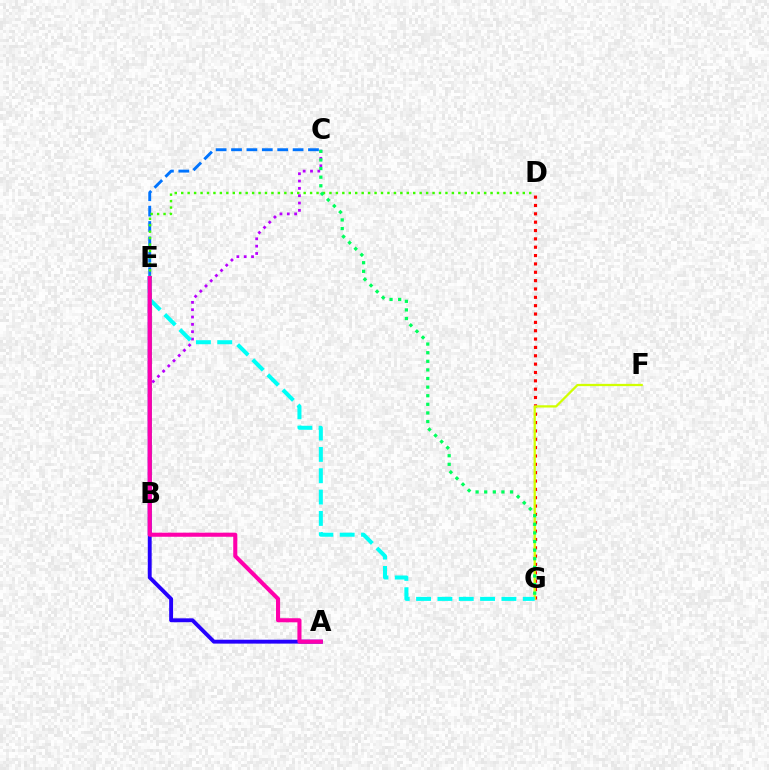{('A', 'E'): [{'color': '#2500ff', 'line_style': 'solid', 'thickness': 2.8}, {'color': '#ff00ac', 'line_style': 'solid', 'thickness': 2.94}], ('B', 'E'): [{'color': '#ff9400', 'line_style': 'solid', 'thickness': 1.8}], ('D', 'G'): [{'color': '#ff0000', 'line_style': 'dotted', 'thickness': 2.27}], ('C', 'E'): [{'color': '#0074ff', 'line_style': 'dashed', 'thickness': 2.09}], ('F', 'G'): [{'color': '#d1ff00', 'line_style': 'solid', 'thickness': 1.63}], ('B', 'C'): [{'color': '#b900ff', 'line_style': 'dotted', 'thickness': 1.99}], ('D', 'E'): [{'color': '#3dff00', 'line_style': 'dotted', 'thickness': 1.75}], ('C', 'G'): [{'color': '#00ff5c', 'line_style': 'dotted', 'thickness': 2.34}], ('E', 'G'): [{'color': '#00fff6', 'line_style': 'dashed', 'thickness': 2.9}]}